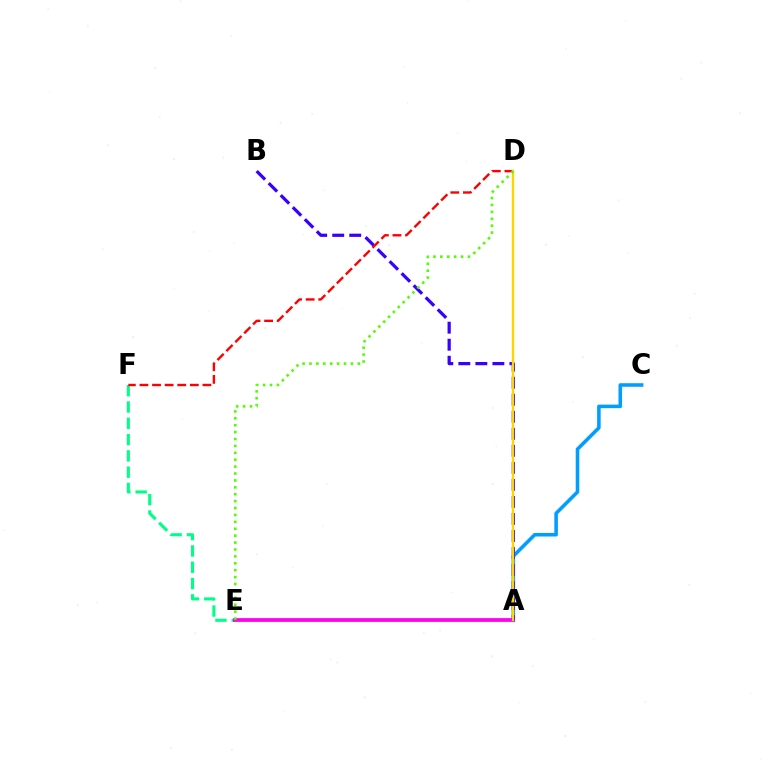{('A', 'C'): [{'color': '#009eff', 'line_style': 'solid', 'thickness': 2.56}], ('E', 'F'): [{'color': '#00ff86', 'line_style': 'dashed', 'thickness': 2.21}], ('A', 'E'): [{'color': '#ff00ed', 'line_style': 'solid', 'thickness': 2.7}], ('A', 'B'): [{'color': '#3700ff', 'line_style': 'dashed', 'thickness': 2.31}], ('D', 'F'): [{'color': '#ff0000', 'line_style': 'dashed', 'thickness': 1.71}], ('A', 'D'): [{'color': '#ffd500', 'line_style': 'solid', 'thickness': 1.71}], ('D', 'E'): [{'color': '#4fff00', 'line_style': 'dotted', 'thickness': 1.88}]}